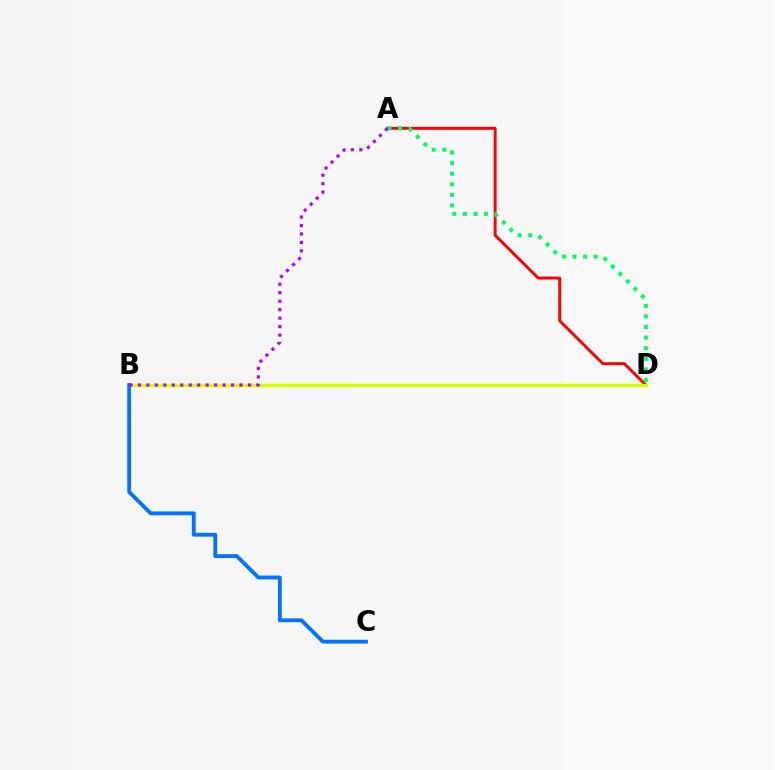{('A', 'D'): [{'color': '#ff0000', 'line_style': 'solid', 'thickness': 2.11}, {'color': '#00ff5c', 'line_style': 'dotted', 'thickness': 2.88}], ('B', 'D'): [{'color': '#d1ff00', 'line_style': 'solid', 'thickness': 2.46}], ('B', 'C'): [{'color': '#0074ff', 'line_style': 'solid', 'thickness': 2.77}], ('A', 'B'): [{'color': '#b900ff', 'line_style': 'dotted', 'thickness': 2.3}]}